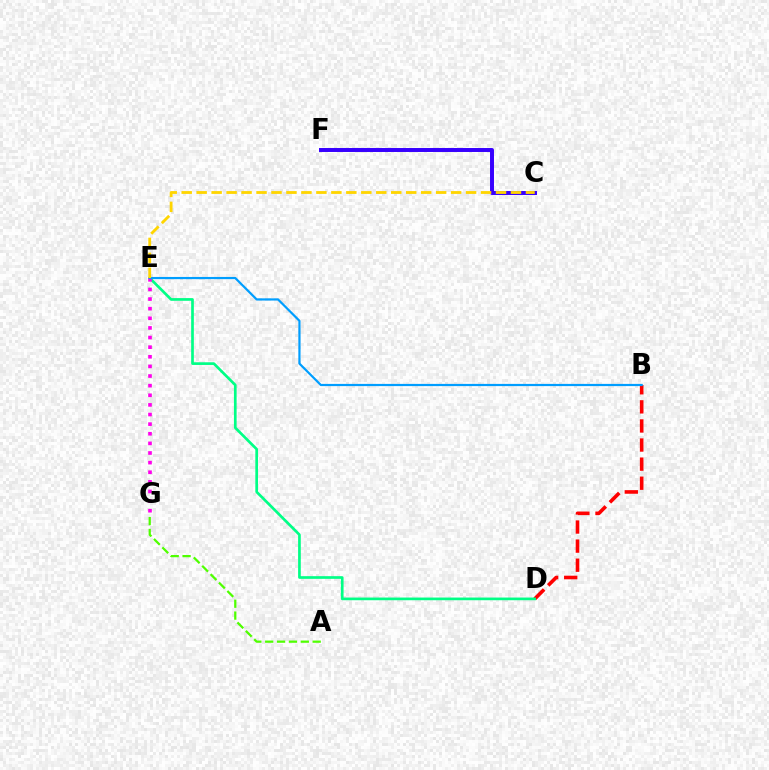{('B', 'D'): [{'color': '#ff0000', 'line_style': 'dashed', 'thickness': 2.59}], ('D', 'E'): [{'color': '#00ff86', 'line_style': 'solid', 'thickness': 1.93}], ('C', 'F'): [{'color': '#3700ff', 'line_style': 'solid', 'thickness': 2.85}], ('E', 'G'): [{'color': '#ff00ed', 'line_style': 'dotted', 'thickness': 2.61}], ('A', 'G'): [{'color': '#4fff00', 'line_style': 'dashed', 'thickness': 1.61}], ('B', 'E'): [{'color': '#009eff', 'line_style': 'solid', 'thickness': 1.59}], ('C', 'E'): [{'color': '#ffd500', 'line_style': 'dashed', 'thickness': 2.03}]}